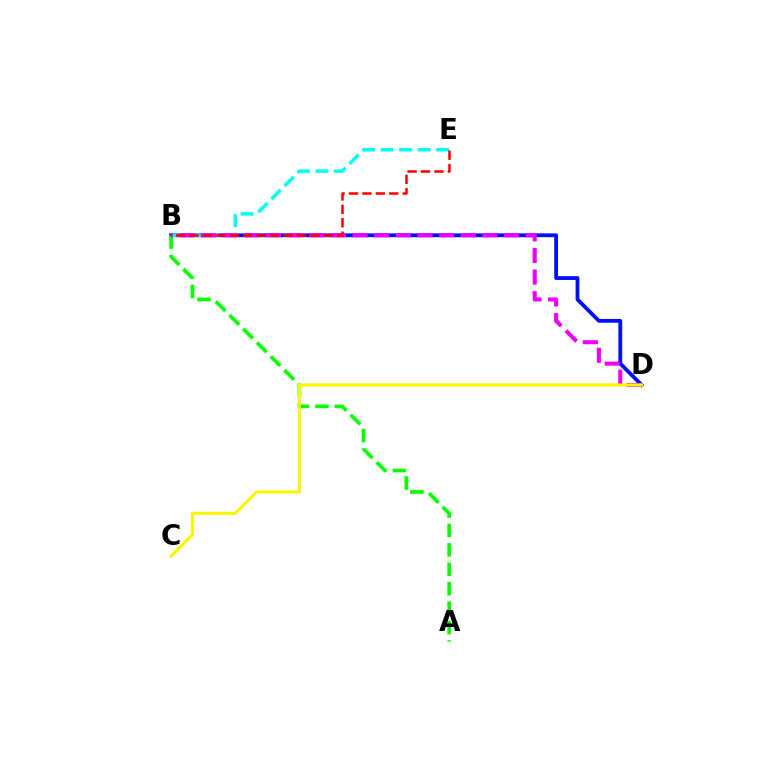{('B', 'D'): [{'color': '#0010ff', 'line_style': 'solid', 'thickness': 2.75}, {'color': '#ee00ff', 'line_style': 'dashed', 'thickness': 2.94}], ('B', 'E'): [{'color': '#00fff6', 'line_style': 'dashed', 'thickness': 2.52}, {'color': '#ff0000', 'line_style': 'dashed', 'thickness': 1.82}], ('A', 'B'): [{'color': '#08ff00', 'line_style': 'dashed', 'thickness': 2.64}], ('C', 'D'): [{'color': '#fcf500', 'line_style': 'solid', 'thickness': 2.24}]}